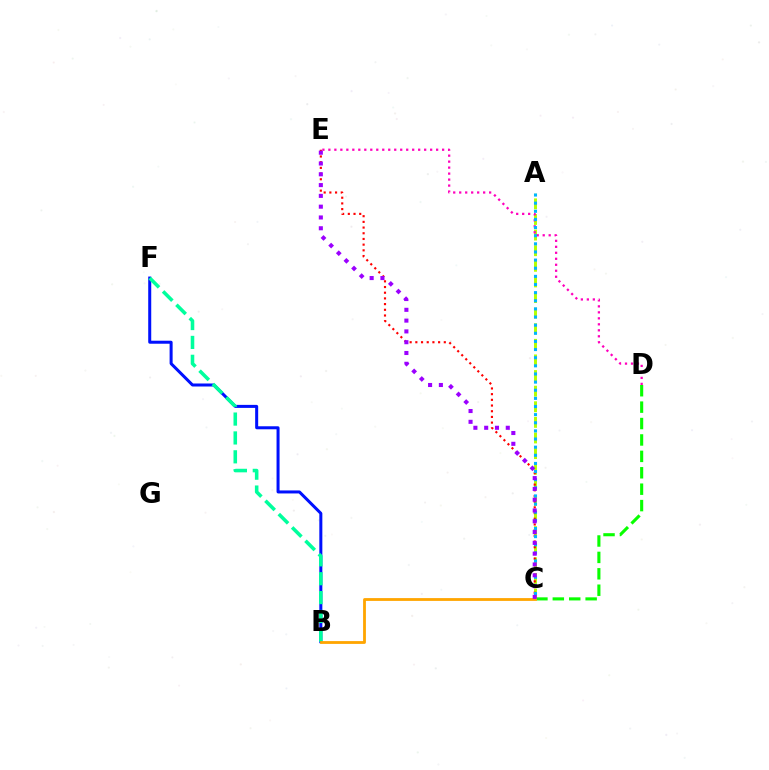{('A', 'C'): [{'color': '#b3ff00', 'line_style': 'dashed', 'thickness': 2.12}, {'color': '#00b5ff', 'line_style': 'dotted', 'thickness': 2.21}], ('B', 'F'): [{'color': '#0010ff', 'line_style': 'solid', 'thickness': 2.17}, {'color': '#00ff9d', 'line_style': 'dashed', 'thickness': 2.56}], ('C', 'E'): [{'color': '#ff0000', 'line_style': 'dotted', 'thickness': 1.55}, {'color': '#9b00ff', 'line_style': 'dotted', 'thickness': 2.93}], ('D', 'E'): [{'color': '#ff00bd', 'line_style': 'dotted', 'thickness': 1.63}], ('C', 'D'): [{'color': '#08ff00', 'line_style': 'dashed', 'thickness': 2.23}], ('B', 'C'): [{'color': '#ffa500', 'line_style': 'solid', 'thickness': 2.02}]}